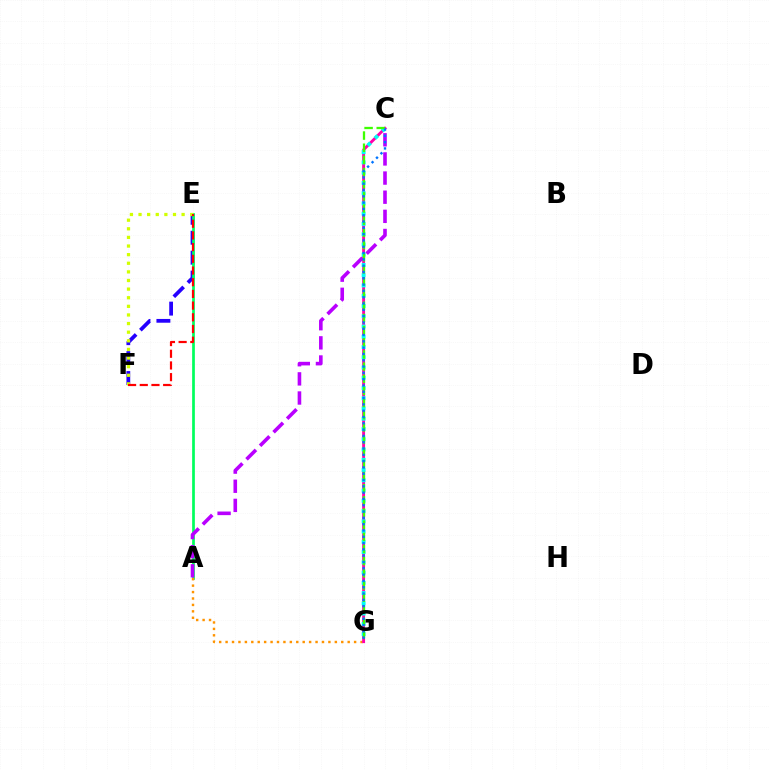{('E', 'F'): [{'color': '#2500ff', 'line_style': 'dashed', 'thickness': 2.71}, {'color': '#d1ff00', 'line_style': 'dotted', 'thickness': 2.34}, {'color': '#ff0000', 'line_style': 'dashed', 'thickness': 1.59}], ('A', 'E'): [{'color': '#00ff5c', 'line_style': 'solid', 'thickness': 1.95}], ('A', 'G'): [{'color': '#ff9400', 'line_style': 'dotted', 'thickness': 1.75}], ('A', 'C'): [{'color': '#b900ff', 'line_style': 'dashed', 'thickness': 2.6}], ('C', 'G'): [{'color': '#ff00ac', 'line_style': 'solid', 'thickness': 2.08}, {'color': '#00fff6', 'line_style': 'dotted', 'thickness': 2.79}, {'color': '#3dff00', 'line_style': 'dashed', 'thickness': 1.65}, {'color': '#0074ff', 'line_style': 'dotted', 'thickness': 1.71}]}